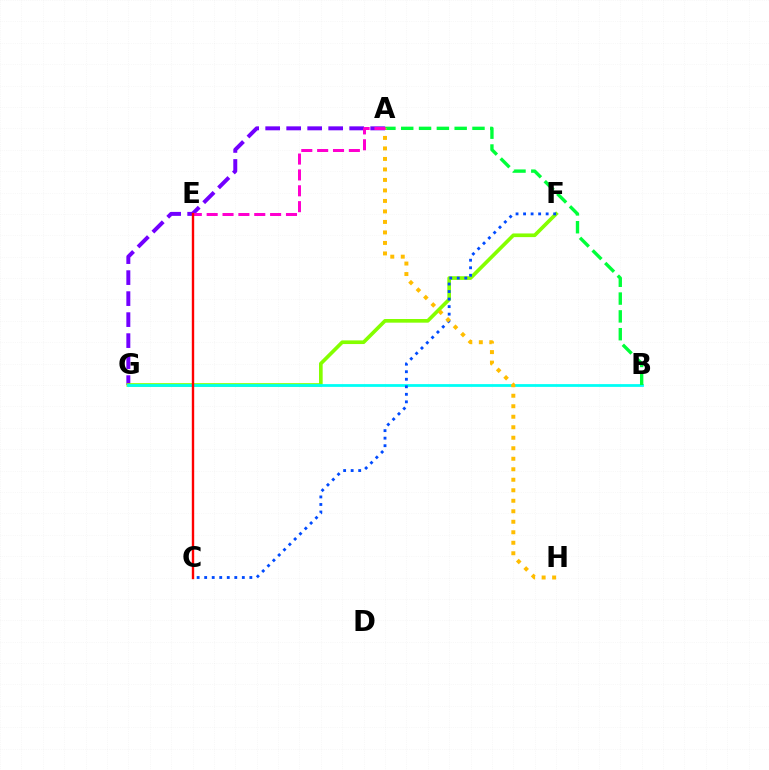{('A', 'G'): [{'color': '#7200ff', 'line_style': 'dashed', 'thickness': 2.85}], ('F', 'G'): [{'color': '#84ff00', 'line_style': 'solid', 'thickness': 2.64}], ('B', 'G'): [{'color': '#00fff6', 'line_style': 'solid', 'thickness': 1.99}], ('A', 'B'): [{'color': '#00ff39', 'line_style': 'dashed', 'thickness': 2.42}], ('C', 'F'): [{'color': '#004bff', 'line_style': 'dotted', 'thickness': 2.05}], ('A', 'H'): [{'color': '#ffbd00', 'line_style': 'dotted', 'thickness': 2.85}], ('A', 'E'): [{'color': '#ff00cf', 'line_style': 'dashed', 'thickness': 2.15}], ('C', 'E'): [{'color': '#ff0000', 'line_style': 'solid', 'thickness': 1.72}]}